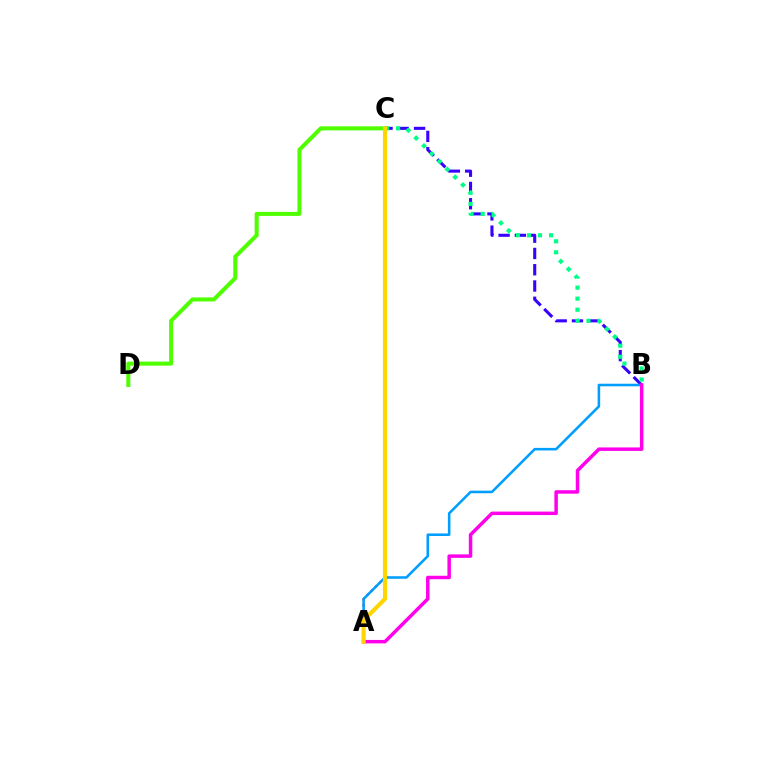{('B', 'C'): [{'color': '#3700ff', 'line_style': 'dashed', 'thickness': 2.21}, {'color': '#00ff86', 'line_style': 'dotted', 'thickness': 3.0}], ('C', 'D'): [{'color': '#4fff00', 'line_style': 'solid', 'thickness': 2.91}], ('A', 'C'): [{'color': '#ff0000', 'line_style': 'dotted', 'thickness': 1.61}, {'color': '#ffd500', 'line_style': 'solid', 'thickness': 2.96}], ('A', 'B'): [{'color': '#009eff', 'line_style': 'solid', 'thickness': 1.84}, {'color': '#ff00ed', 'line_style': 'solid', 'thickness': 2.51}]}